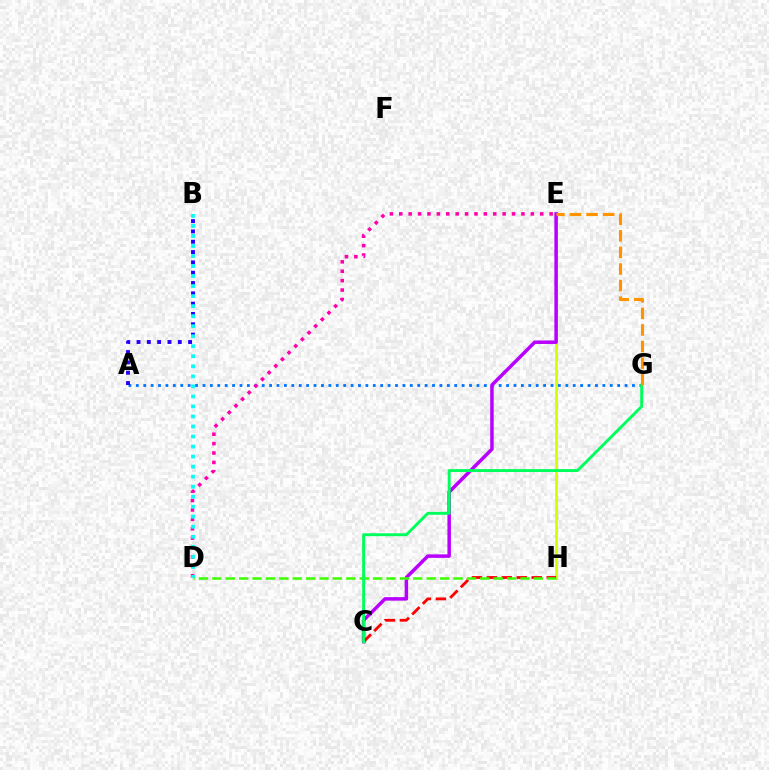{('A', 'G'): [{'color': '#0074ff', 'line_style': 'dotted', 'thickness': 2.01}], ('A', 'B'): [{'color': '#2500ff', 'line_style': 'dotted', 'thickness': 2.8}], ('D', 'E'): [{'color': '#ff00ac', 'line_style': 'dotted', 'thickness': 2.55}], ('E', 'H'): [{'color': '#d1ff00', 'line_style': 'solid', 'thickness': 1.98}], ('B', 'D'): [{'color': '#00fff6', 'line_style': 'dotted', 'thickness': 2.72}], ('C', 'E'): [{'color': '#b900ff', 'line_style': 'solid', 'thickness': 2.51}], ('C', 'H'): [{'color': '#ff0000', 'line_style': 'dashed', 'thickness': 2.03}], ('D', 'H'): [{'color': '#3dff00', 'line_style': 'dashed', 'thickness': 1.82}], ('C', 'G'): [{'color': '#00ff5c', 'line_style': 'solid', 'thickness': 2.09}], ('E', 'G'): [{'color': '#ff9400', 'line_style': 'dashed', 'thickness': 2.25}]}